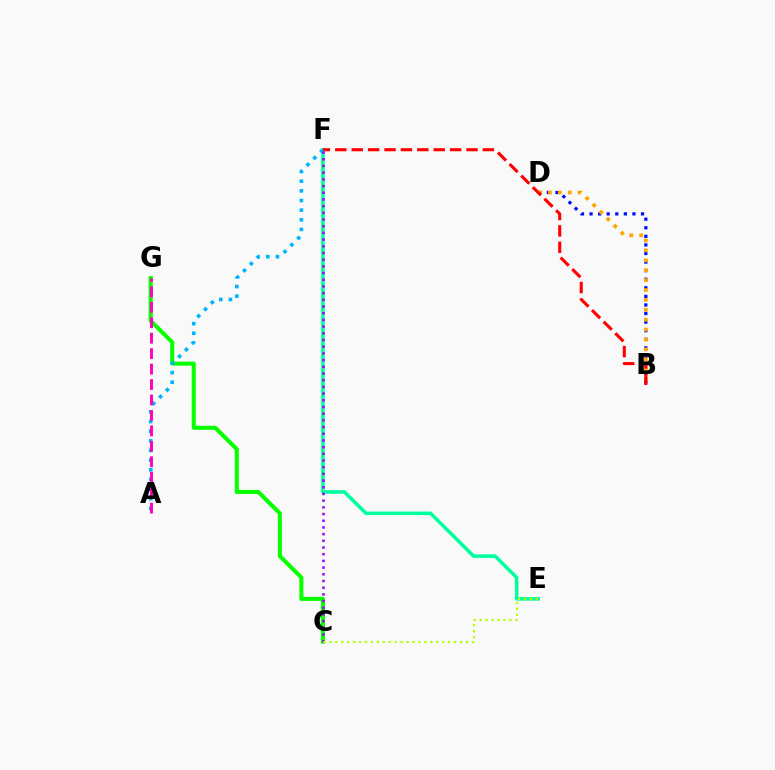{('E', 'F'): [{'color': '#00ff9d', 'line_style': 'solid', 'thickness': 2.55}], ('B', 'D'): [{'color': '#0010ff', 'line_style': 'dotted', 'thickness': 2.33}, {'color': '#ffa500', 'line_style': 'dotted', 'thickness': 2.69}], ('C', 'G'): [{'color': '#08ff00', 'line_style': 'solid', 'thickness': 2.92}], ('B', 'F'): [{'color': '#ff0000', 'line_style': 'dashed', 'thickness': 2.23}], ('A', 'F'): [{'color': '#00b5ff', 'line_style': 'dotted', 'thickness': 2.62}], ('A', 'G'): [{'color': '#ff00bd', 'line_style': 'dashed', 'thickness': 2.1}], ('C', 'F'): [{'color': '#9b00ff', 'line_style': 'dotted', 'thickness': 1.82}], ('C', 'E'): [{'color': '#b3ff00', 'line_style': 'dotted', 'thickness': 1.61}]}